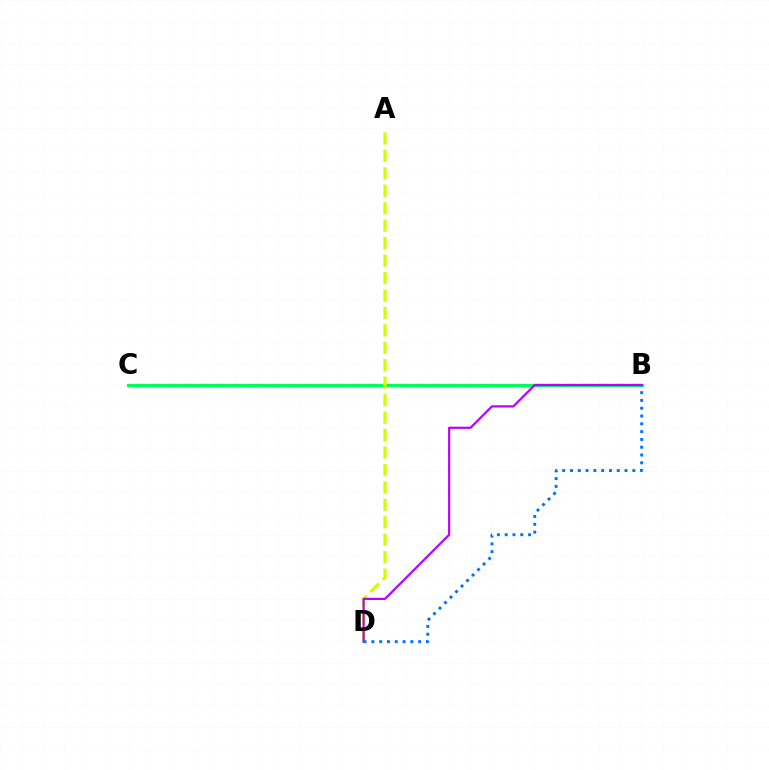{('B', 'C'): [{'color': '#ff0000', 'line_style': 'dashed', 'thickness': 2.25}, {'color': '#00ff5c', 'line_style': 'solid', 'thickness': 2.27}], ('A', 'D'): [{'color': '#d1ff00', 'line_style': 'dashed', 'thickness': 2.37}], ('B', 'D'): [{'color': '#b900ff', 'line_style': 'solid', 'thickness': 1.59}, {'color': '#0074ff', 'line_style': 'dotted', 'thickness': 2.12}]}